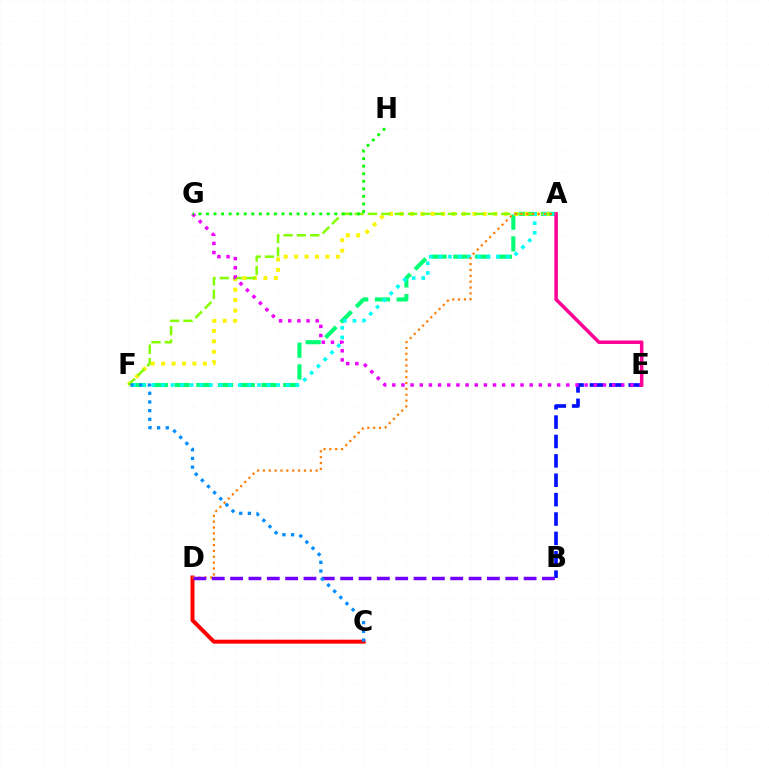{('B', 'E'): [{'color': '#0010ff', 'line_style': 'dashed', 'thickness': 2.63}], ('A', 'F'): [{'color': '#00ff74', 'line_style': 'dashed', 'thickness': 2.95}, {'color': '#fcf500', 'line_style': 'dotted', 'thickness': 2.83}, {'color': '#84ff00', 'line_style': 'dashed', 'thickness': 1.81}, {'color': '#00fff6', 'line_style': 'dotted', 'thickness': 2.61}], ('E', 'G'): [{'color': '#ee00ff', 'line_style': 'dotted', 'thickness': 2.49}], ('G', 'H'): [{'color': '#08ff00', 'line_style': 'dotted', 'thickness': 2.05}], ('C', 'D'): [{'color': '#ff0000', 'line_style': 'solid', 'thickness': 2.87}], ('A', 'E'): [{'color': '#ff0094', 'line_style': 'solid', 'thickness': 2.53}], ('A', 'D'): [{'color': '#ff7c00', 'line_style': 'dotted', 'thickness': 1.59}], ('B', 'D'): [{'color': '#7200ff', 'line_style': 'dashed', 'thickness': 2.49}], ('C', 'F'): [{'color': '#008cff', 'line_style': 'dotted', 'thickness': 2.36}]}